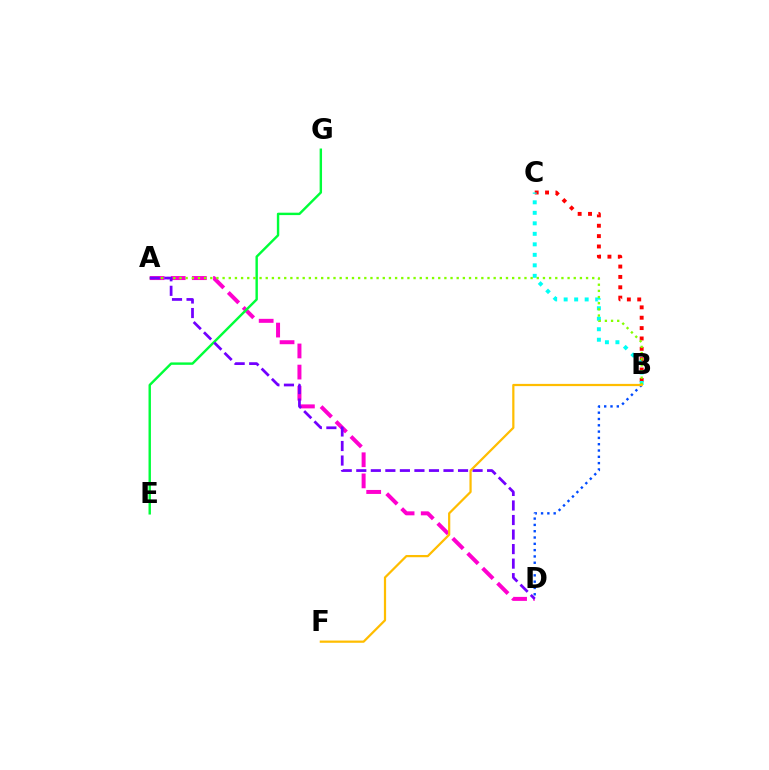{('B', 'D'): [{'color': '#004bff', 'line_style': 'dotted', 'thickness': 1.71}], ('A', 'D'): [{'color': '#ff00cf', 'line_style': 'dashed', 'thickness': 2.87}, {'color': '#7200ff', 'line_style': 'dashed', 'thickness': 1.97}], ('B', 'C'): [{'color': '#ff0000', 'line_style': 'dotted', 'thickness': 2.82}, {'color': '#00fff6', 'line_style': 'dotted', 'thickness': 2.85}], ('E', 'G'): [{'color': '#00ff39', 'line_style': 'solid', 'thickness': 1.74}], ('A', 'B'): [{'color': '#84ff00', 'line_style': 'dotted', 'thickness': 1.67}], ('B', 'F'): [{'color': '#ffbd00', 'line_style': 'solid', 'thickness': 1.61}]}